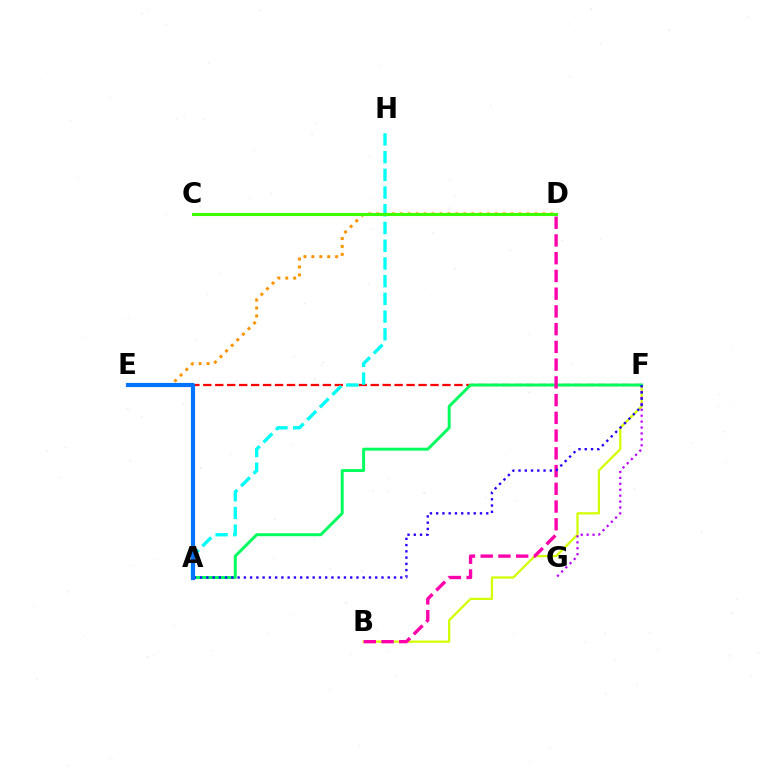{('E', 'F'): [{'color': '#ff0000', 'line_style': 'dashed', 'thickness': 1.62}], ('D', 'E'): [{'color': '#ff9400', 'line_style': 'dotted', 'thickness': 2.15}], ('A', 'H'): [{'color': '#00fff6', 'line_style': 'dashed', 'thickness': 2.41}], ('B', 'F'): [{'color': '#d1ff00', 'line_style': 'solid', 'thickness': 1.61}], ('F', 'G'): [{'color': '#b900ff', 'line_style': 'dotted', 'thickness': 1.61}], ('A', 'F'): [{'color': '#00ff5c', 'line_style': 'solid', 'thickness': 2.12}, {'color': '#2500ff', 'line_style': 'dotted', 'thickness': 1.7}], ('B', 'D'): [{'color': '#ff00ac', 'line_style': 'dashed', 'thickness': 2.41}], ('A', 'E'): [{'color': '#0074ff', 'line_style': 'solid', 'thickness': 3.0}], ('C', 'D'): [{'color': '#3dff00', 'line_style': 'solid', 'thickness': 2.22}]}